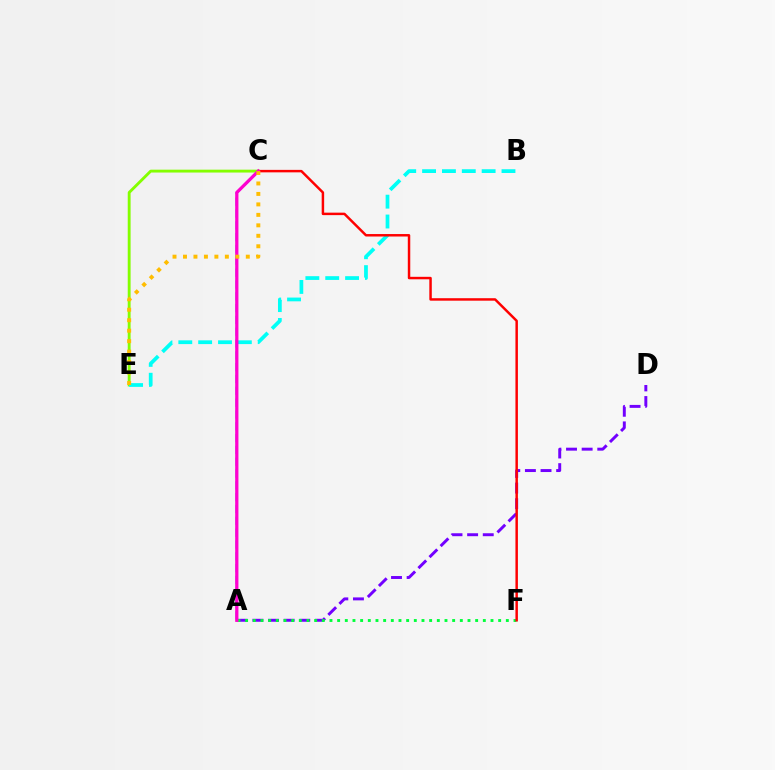{('C', 'E'): [{'color': '#84ff00', 'line_style': 'solid', 'thickness': 2.06}, {'color': '#ffbd00', 'line_style': 'dotted', 'thickness': 2.84}], ('B', 'E'): [{'color': '#00fff6', 'line_style': 'dashed', 'thickness': 2.7}], ('A', 'D'): [{'color': '#7200ff', 'line_style': 'dashed', 'thickness': 2.12}], ('A', 'C'): [{'color': '#004bff', 'line_style': 'dashed', 'thickness': 1.61}, {'color': '#ff00cf', 'line_style': 'solid', 'thickness': 2.34}], ('A', 'F'): [{'color': '#00ff39', 'line_style': 'dotted', 'thickness': 2.08}], ('C', 'F'): [{'color': '#ff0000', 'line_style': 'solid', 'thickness': 1.78}]}